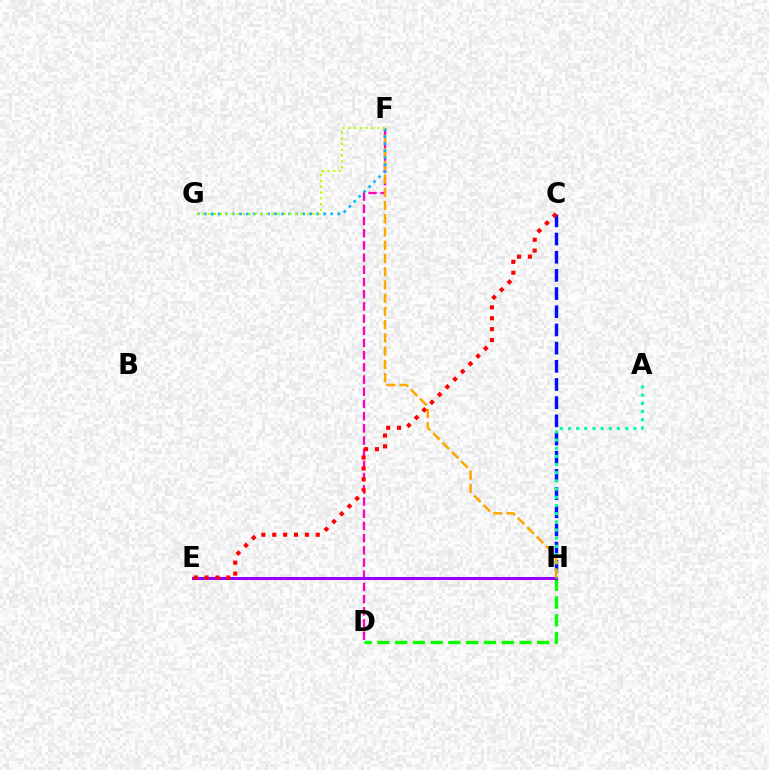{('D', 'H'): [{'color': '#08ff00', 'line_style': 'dashed', 'thickness': 2.41}], ('D', 'F'): [{'color': '#ff00bd', 'line_style': 'dashed', 'thickness': 1.66}], ('C', 'H'): [{'color': '#0010ff', 'line_style': 'dashed', 'thickness': 2.47}], ('E', 'H'): [{'color': '#9b00ff', 'line_style': 'solid', 'thickness': 2.16}], ('A', 'H'): [{'color': '#00ff9d', 'line_style': 'dotted', 'thickness': 2.22}], ('F', 'H'): [{'color': '#ffa500', 'line_style': 'dashed', 'thickness': 1.8}], ('F', 'G'): [{'color': '#00b5ff', 'line_style': 'dotted', 'thickness': 1.91}, {'color': '#b3ff00', 'line_style': 'dotted', 'thickness': 1.57}], ('C', 'E'): [{'color': '#ff0000', 'line_style': 'dotted', 'thickness': 2.96}]}